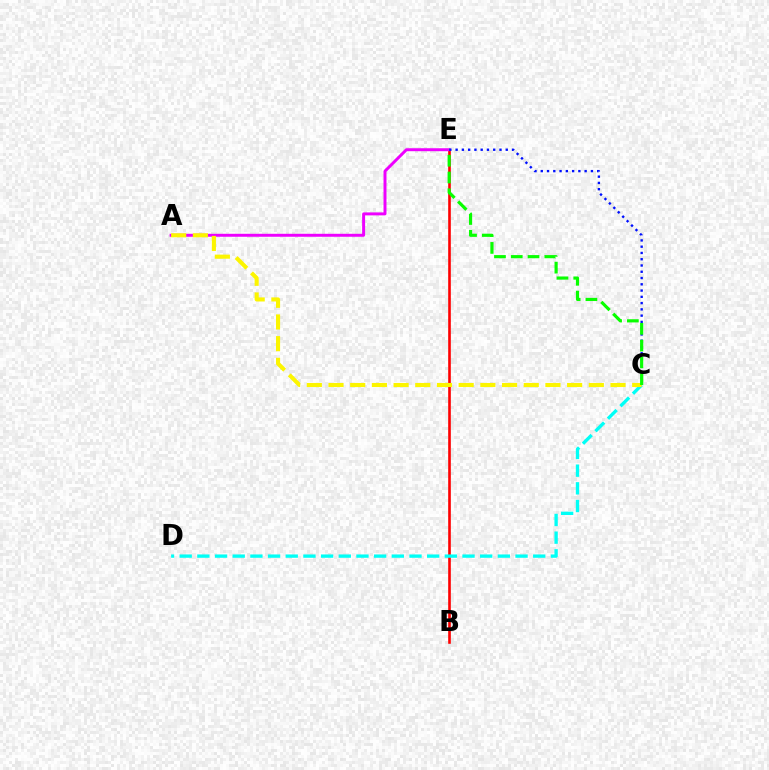{('B', 'E'): [{'color': '#ff0000', 'line_style': 'solid', 'thickness': 1.89}], ('A', 'E'): [{'color': '#ee00ff', 'line_style': 'solid', 'thickness': 2.13}], ('C', 'E'): [{'color': '#0010ff', 'line_style': 'dotted', 'thickness': 1.7}, {'color': '#08ff00', 'line_style': 'dashed', 'thickness': 2.28}], ('C', 'D'): [{'color': '#00fff6', 'line_style': 'dashed', 'thickness': 2.4}], ('A', 'C'): [{'color': '#fcf500', 'line_style': 'dashed', 'thickness': 2.95}]}